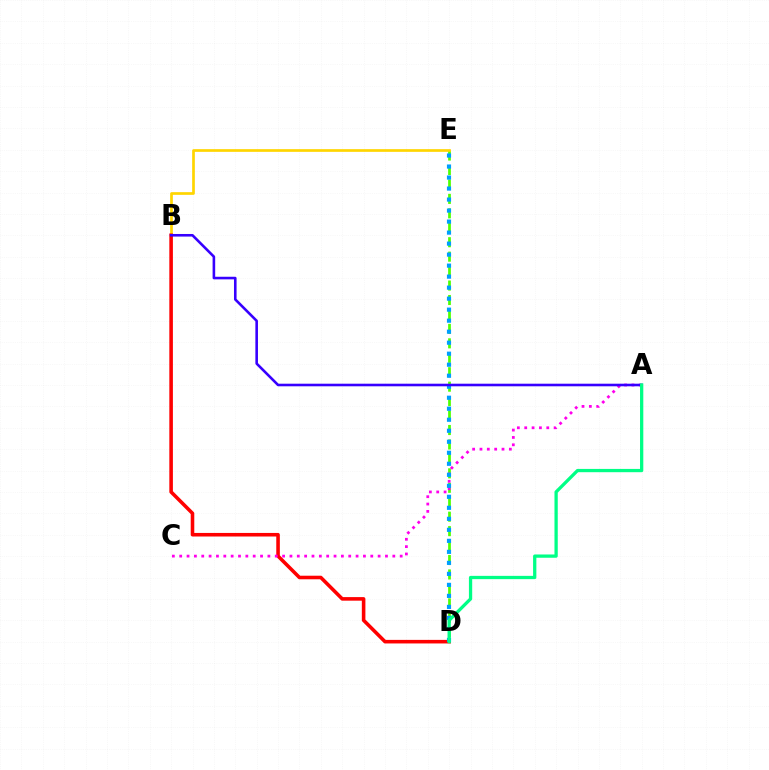{('D', 'E'): [{'color': '#4fff00', 'line_style': 'dashed', 'thickness': 1.96}, {'color': '#009eff', 'line_style': 'dotted', 'thickness': 2.99}], ('B', 'E'): [{'color': '#ffd500', 'line_style': 'solid', 'thickness': 1.94}], ('B', 'D'): [{'color': '#ff0000', 'line_style': 'solid', 'thickness': 2.57}], ('A', 'C'): [{'color': '#ff00ed', 'line_style': 'dotted', 'thickness': 2.0}], ('A', 'B'): [{'color': '#3700ff', 'line_style': 'solid', 'thickness': 1.87}], ('A', 'D'): [{'color': '#00ff86', 'line_style': 'solid', 'thickness': 2.36}]}